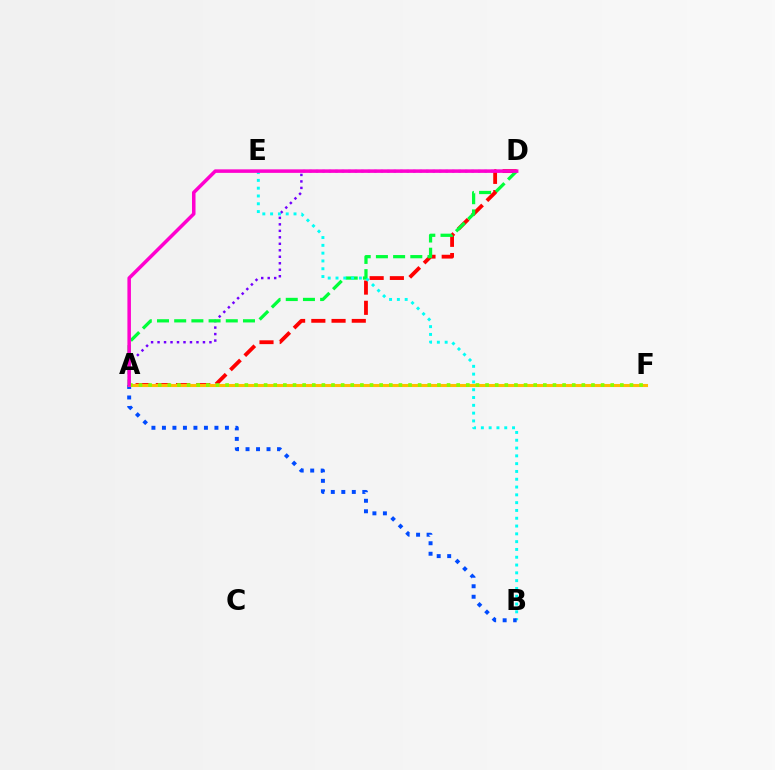{('A', 'D'): [{'color': '#ff0000', 'line_style': 'dashed', 'thickness': 2.75}, {'color': '#7200ff', 'line_style': 'dotted', 'thickness': 1.76}, {'color': '#00ff39', 'line_style': 'dashed', 'thickness': 2.34}, {'color': '#ff00cf', 'line_style': 'solid', 'thickness': 2.54}], ('B', 'E'): [{'color': '#00fff6', 'line_style': 'dotted', 'thickness': 2.12}], ('A', 'B'): [{'color': '#004bff', 'line_style': 'dotted', 'thickness': 2.85}], ('A', 'F'): [{'color': '#ffbd00', 'line_style': 'solid', 'thickness': 2.21}, {'color': '#84ff00', 'line_style': 'dotted', 'thickness': 2.62}]}